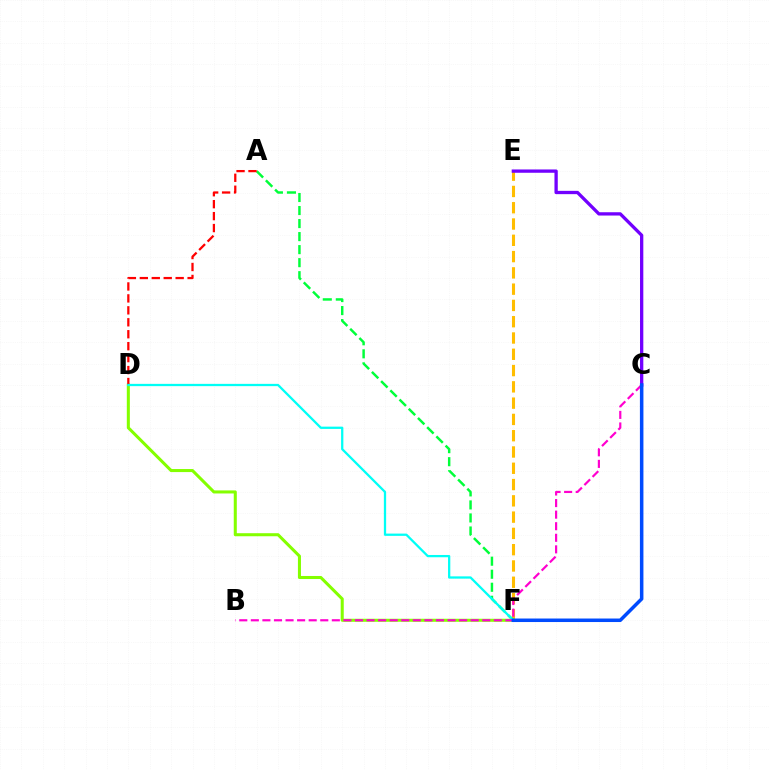{('E', 'F'): [{'color': '#ffbd00', 'line_style': 'dashed', 'thickness': 2.21}], ('A', 'F'): [{'color': '#00ff39', 'line_style': 'dashed', 'thickness': 1.77}], ('D', 'F'): [{'color': '#84ff00', 'line_style': 'solid', 'thickness': 2.19}, {'color': '#00fff6', 'line_style': 'solid', 'thickness': 1.64}], ('C', 'E'): [{'color': '#7200ff', 'line_style': 'solid', 'thickness': 2.38}], ('A', 'D'): [{'color': '#ff0000', 'line_style': 'dashed', 'thickness': 1.62}], ('B', 'C'): [{'color': '#ff00cf', 'line_style': 'dashed', 'thickness': 1.57}], ('C', 'F'): [{'color': '#004bff', 'line_style': 'solid', 'thickness': 2.53}]}